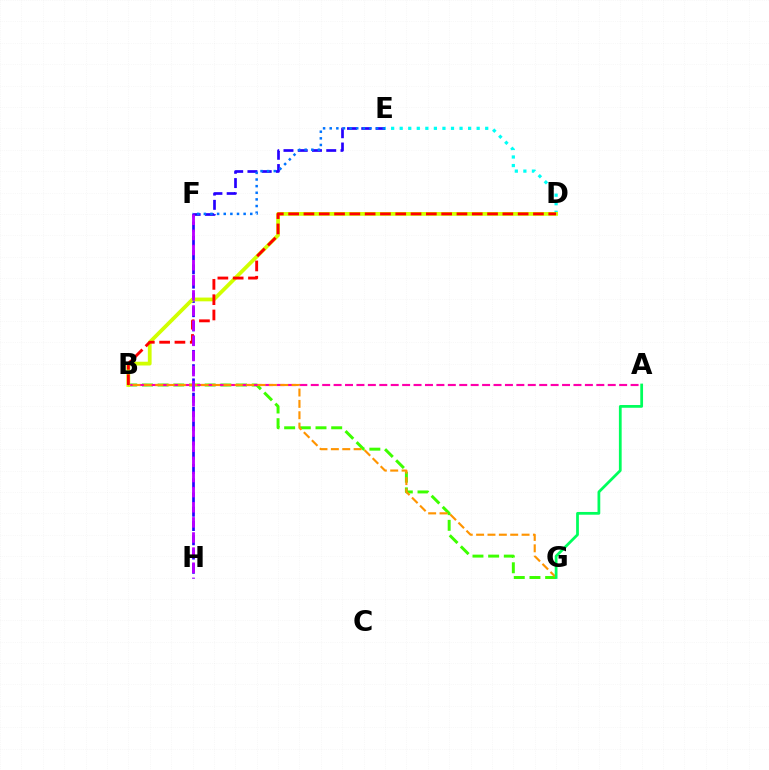{('E', 'H'): [{'color': '#2500ff', 'line_style': 'dashed', 'thickness': 1.94}], ('E', 'F'): [{'color': '#0074ff', 'line_style': 'dotted', 'thickness': 1.8}], ('B', 'G'): [{'color': '#3dff00', 'line_style': 'dashed', 'thickness': 2.13}, {'color': '#ff9400', 'line_style': 'dashed', 'thickness': 1.54}], ('A', 'B'): [{'color': '#ff00ac', 'line_style': 'dashed', 'thickness': 1.55}], ('D', 'E'): [{'color': '#00fff6', 'line_style': 'dotted', 'thickness': 2.32}], ('B', 'D'): [{'color': '#d1ff00', 'line_style': 'solid', 'thickness': 2.71}, {'color': '#ff0000', 'line_style': 'dashed', 'thickness': 2.08}], ('A', 'G'): [{'color': '#00ff5c', 'line_style': 'solid', 'thickness': 1.98}], ('F', 'H'): [{'color': '#b900ff', 'line_style': 'dashed', 'thickness': 2.06}]}